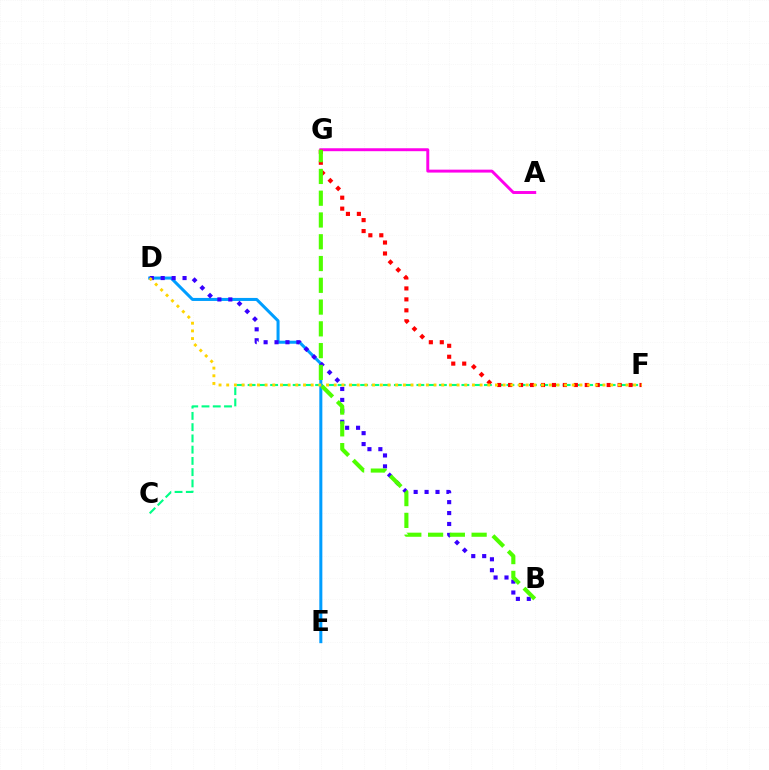{('C', 'F'): [{'color': '#00ff86', 'line_style': 'dashed', 'thickness': 1.53}], ('A', 'G'): [{'color': '#ff00ed', 'line_style': 'solid', 'thickness': 2.11}], ('D', 'E'): [{'color': '#009eff', 'line_style': 'solid', 'thickness': 2.18}], ('F', 'G'): [{'color': '#ff0000', 'line_style': 'dotted', 'thickness': 2.98}], ('B', 'D'): [{'color': '#3700ff', 'line_style': 'dotted', 'thickness': 2.97}], ('B', 'G'): [{'color': '#4fff00', 'line_style': 'dashed', 'thickness': 2.96}], ('D', 'F'): [{'color': '#ffd500', 'line_style': 'dotted', 'thickness': 2.09}]}